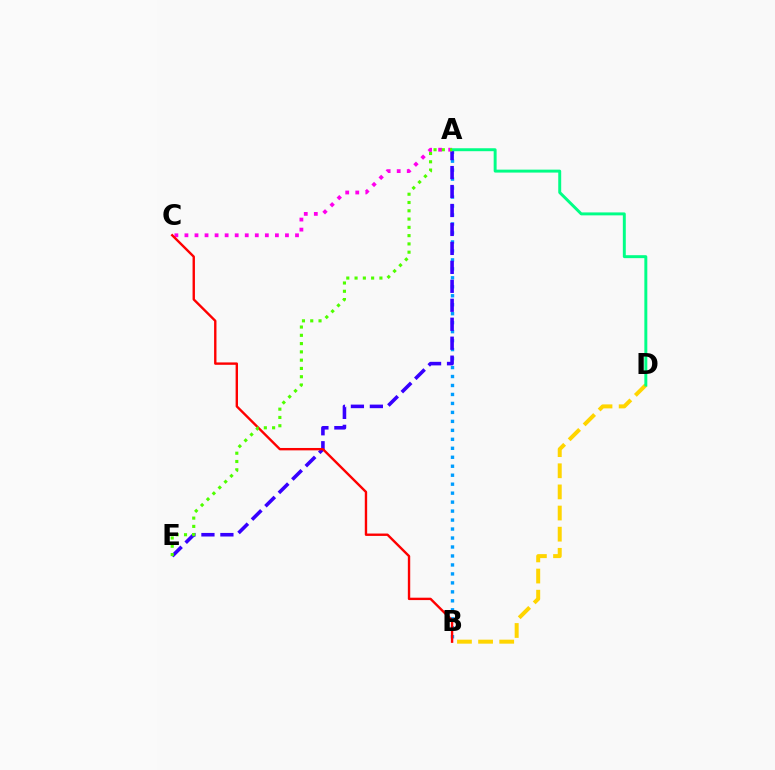{('A', 'B'): [{'color': '#009eff', 'line_style': 'dotted', 'thickness': 2.44}], ('A', 'E'): [{'color': '#3700ff', 'line_style': 'dashed', 'thickness': 2.58}, {'color': '#4fff00', 'line_style': 'dotted', 'thickness': 2.25}], ('A', 'C'): [{'color': '#ff00ed', 'line_style': 'dotted', 'thickness': 2.73}], ('B', 'D'): [{'color': '#ffd500', 'line_style': 'dashed', 'thickness': 2.87}], ('A', 'D'): [{'color': '#00ff86', 'line_style': 'solid', 'thickness': 2.12}], ('B', 'C'): [{'color': '#ff0000', 'line_style': 'solid', 'thickness': 1.72}]}